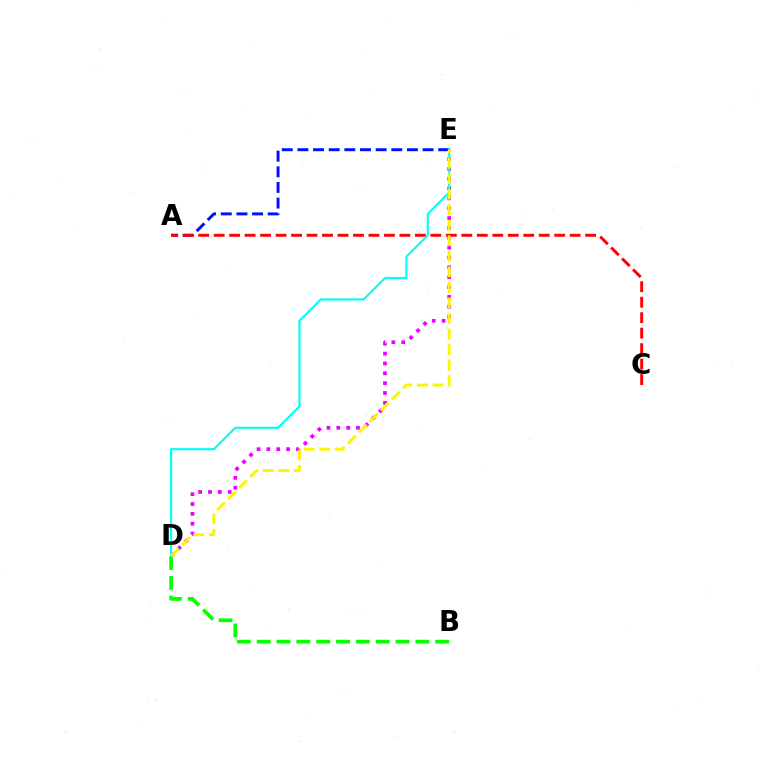{('D', 'E'): [{'color': '#ee00ff', 'line_style': 'dotted', 'thickness': 2.68}, {'color': '#00fff6', 'line_style': 'solid', 'thickness': 1.54}, {'color': '#fcf500', 'line_style': 'dashed', 'thickness': 2.11}], ('B', 'D'): [{'color': '#08ff00', 'line_style': 'dashed', 'thickness': 2.69}], ('A', 'E'): [{'color': '#0010ff', 'line_style': 'dashed', 'thickness': 2.13}], ('A', 'C'): [{'color': '#ff0000', 'line_style': 'dashed', 'thickness': 2.1}]}